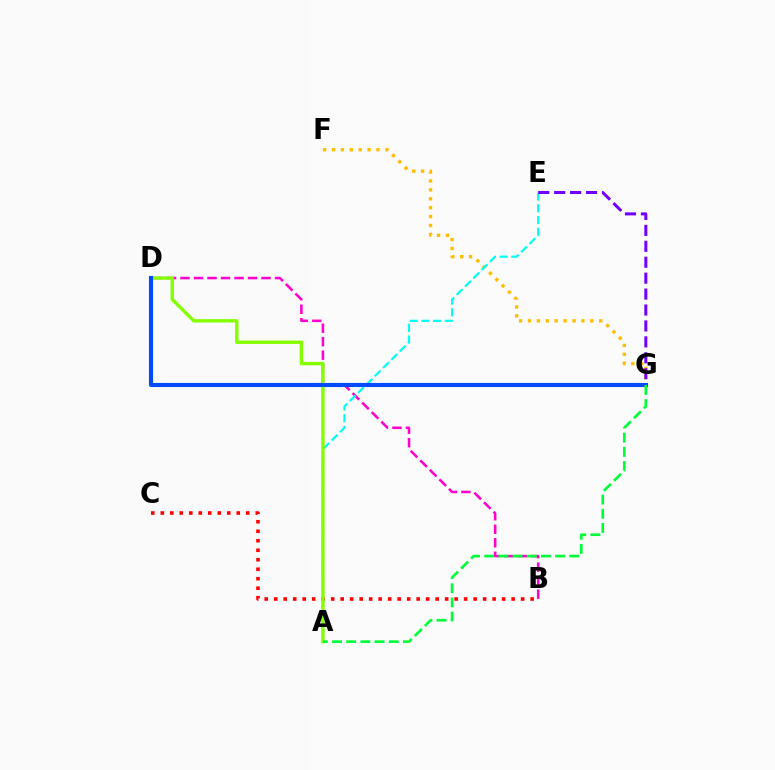{('B', 'D'): [{'color': '#ff00cf', 'line_style': 'dashed', 'thickness': 1.83}], ('F', 'G'): [{'color': '#ffbd00', 'line_style': 'dotted', 'thickness': 2.42}], ('A', 'E'): [{'color': '#00fff6', 'line_style': 'dashed', 'thickness': 1.59}], ('B', 'C'): [{'color': '#ff0000', 'line_style': 'dotted', 'thickness': 2.58}], ('E', 'G'): [{'color': '#7200ff', 'line_style': 'dashed', 'thickness': 2.16}], ('A', 'D'): [{'color': '#84ff00', 'line_style': 'solid', 'thickness': 2.43}], ('D', 'G'): [{'color': '#004bff', 'line_style': 'solid', 'thickness': 2.96}], ('A', 'G'): [{'color': '#00ff39', 'line_style': 'dashed', 'thickness': 1.93}]}